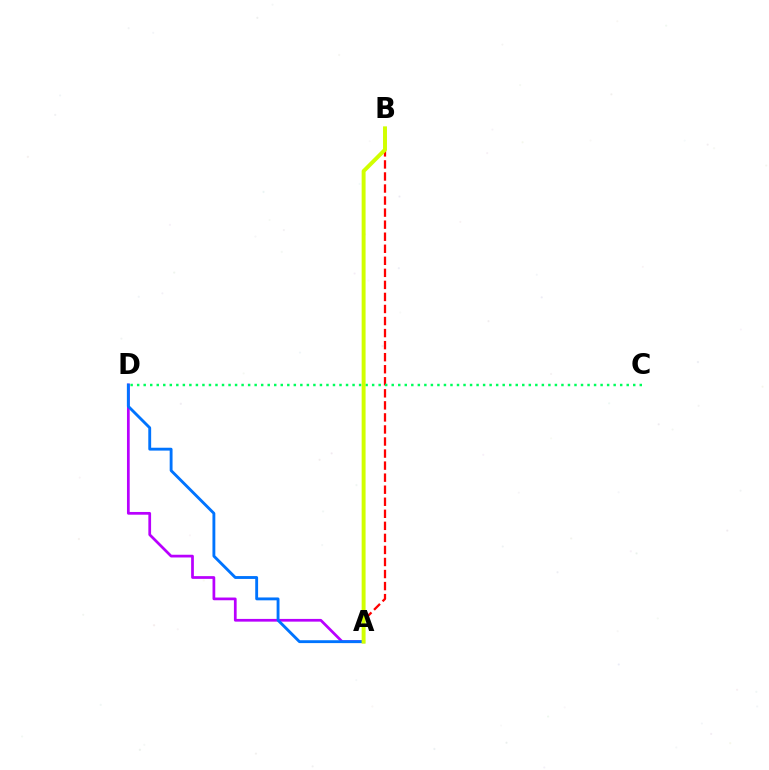{('A', 'D'): [{'color': '#b900ff', 'line_style': 'solid', 'thickness': 1.96}, {'color': '#0074ff', 'line_style': 'solid', 'thickness': 2.06}], ('A', 'B'): [{'color': '#ff0000', 'line_style': 'dashed', 'thickness': 1.64}, {'color': '#d1ff00', 'line_style': 'solid', 'thickness': 2.83}], ('C', 'D'): [{'color': '#00ff5c', 'line_style': 'dotted', 'thickness': 1.77}]}